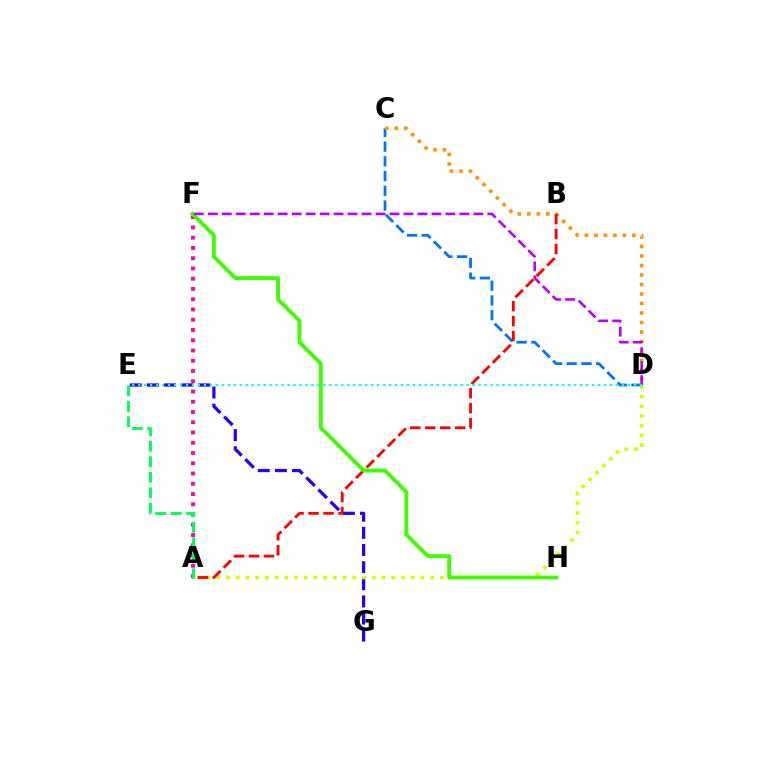{('C', 'D'): [{'color': '#0074ff', 'line_style': 'dashed', 'thickness': 2.0}, {'color': '#ff9400', 'line_style': 'dotted', 'thickness': 2.58}], ('A', 'F'): [{'color': '#ff00ac', 'line_style': 'dotted', 'thickness': 2.79}], ('E', 'G'): [{'color': '#2500ff', 'line_style': 'dashed', 'thickness': 2.33}], ('A', 'D'): [{'color': '#d1ff00', 'line_style': 'dotted', 'thickness': 2.64}], ('A', 'B'): [{'color': '#ff0000', 'line_style': 'dashed', 'thickness': 2.03}], ('F', 'H'): [{'color': '#3dff00', 'line_style': 'solid', 'thickness': 2.77}], ('A', 'E'): [{'color': '#00ff5c', 'line_style': 'dashed', 'thickness': 2.1}], ('D', 'F'): [{'color': '#b900ff', 'line_style': 'dashed', 'thickness': 1.9}], ('D', 'E'): [{'color': '#00fff6', 'line_style': 'dotted', 'thickness': 1.62}]}